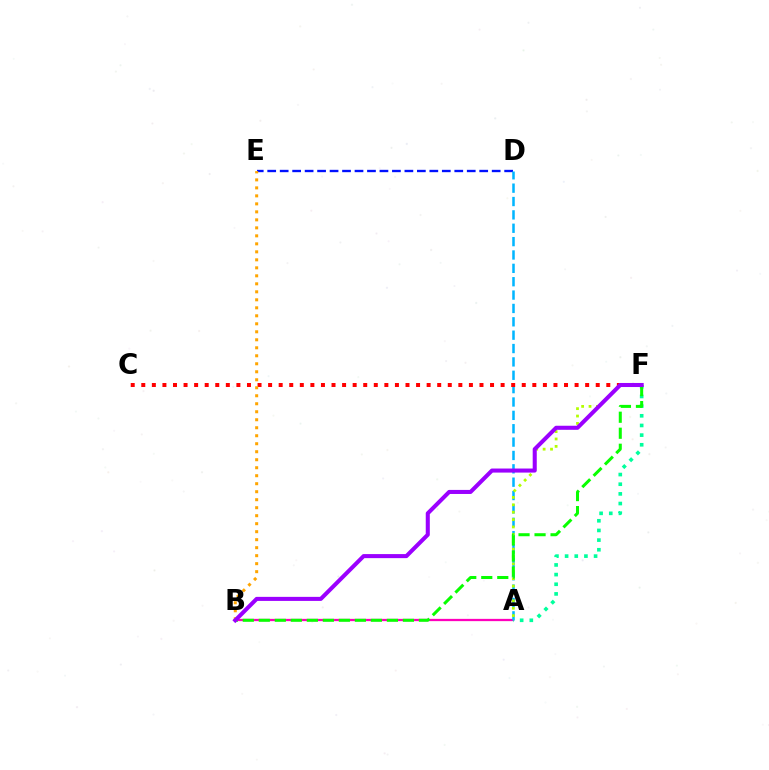{('D', 'E'): [{'color': '#0010ff', 'line_style': 'dashed', 'thickness': 1.69}], ('A', 'B'): [{'color': '#ff00bd', 'line_style': 'solid', 'thickness': 1.64}], ('A', 'D'): [{'color': '#00b5ff', 'line_style': 'dashed', 'thickness': 1.82}], ('A', 'F'): [{'color': '#b3ff00', 'line_style': 'dotted', 'thickness': 2.01}, {'color': '#00ff9d', 'line_style': 'dotted', 'thickness': 2.62}], ('C', 'F'): [{'color': '#ff0000', 'line_style': 'dotted', 'thickness': 2.87}], ('B', 'E'): [{'color': '#ffa500', 'line_style': 'dotted', 'thickness': 2.17}], ('B', 'F'): [{'color': '#08ff00', 'line_style': 'dashed', 'thickness': 2.18}, {'color': '#9b00ff', 'line_style': 'solid', 'thickness': 2.92}]}